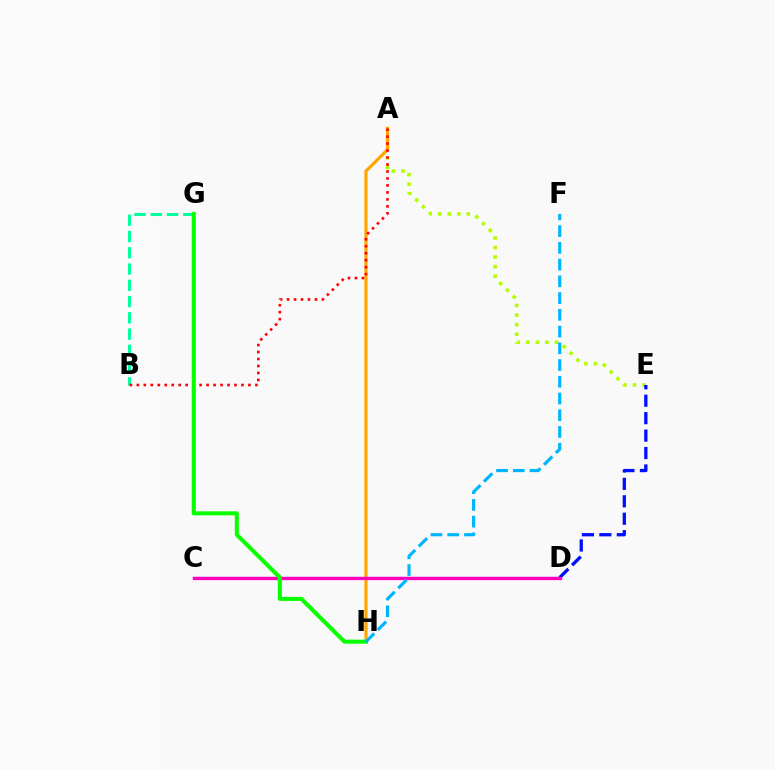{('A', 'E'): [{'color': '#b3ff00', 'line_style': 'dotted', 'thickness': 2.6}], ('A', 'H'): [{'color': '#ffa500', 'line_style': 'solid', 'thickness': 2.3}], ('C', 'D'): [{'color': '#9b00ff', 'line_style': 'solid', 'thickness': 1.59}, {'color': '#ff00bd', 'line_style': 'solid', 'thickness': 2.35}], ('D', 'E'): [{'color': '#0010ff', 'line_style': 'dashed', 'thickness': 2.37}], ('B', 'G'): [{'color': '#00ff9d', 'line_style': 'dashed', 'thickness': 2.21}], ('A', 'B'): [{'color': '#ff0000', 'line_style': 'dotted', 'thickness': 1.89}], ('G', 'H'): [{'color': '#08ff00', 'line_style': 'solid', 'thickness': 2.91}], ('F', 'H'): [{'color': '#00b5ff', 'line_style': 'dashed', 'thickness': 2.27}]}